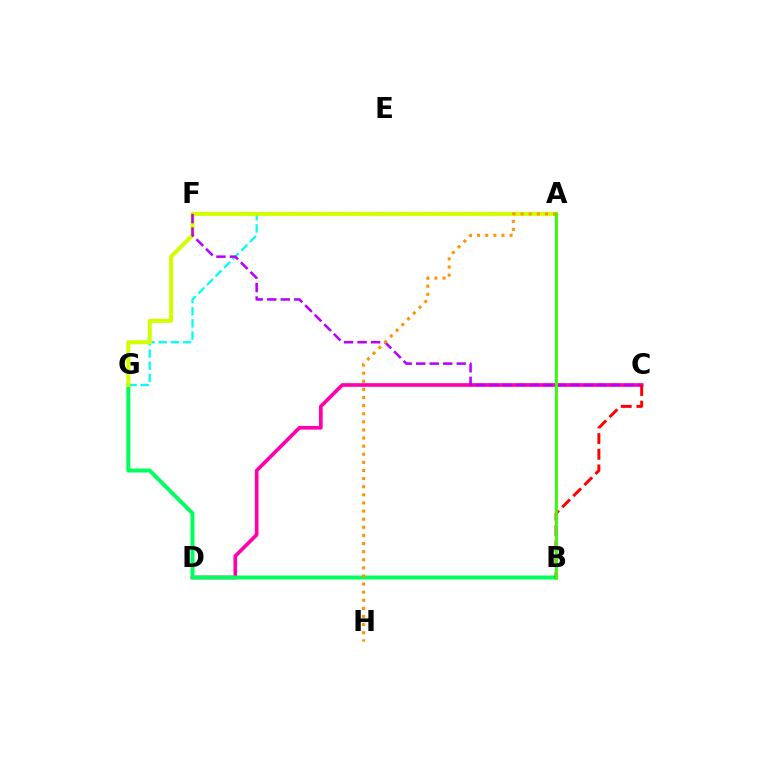{('A', 'F'): [{'color': '#2500ff', 'line_style': 'dotted', 'thickness': 1.6}], ('C', 'D'): [{'color': '#ff00ac', 'line_style': 'solid', 'thickness': 2.64}], ('A', 'G'): [{'color': '#00fff6', 'line_style': 'dashed', 'thickness': 1.65}, {'color': '#d1ff00', 'line_style': 'solid', 'thickness': 2.9}], ('B', 'G'): [{'color': '#00ff5c', 'line_style': 'solid', 'thickness': 2.86}], ('A', 'B'): [{'color': '#0074ff', 'line_style': 'solid', 'thickness': 1.58}, {'color': '#3dff00', 'line_style': 'solid', 'thickness': 2.02}], ('C', 'F'): [{'color': '#b900ff', 'line_style': 'dashed', 'thickness': 1.83}], ('B', 'C'): [{'color': '#ff0000', 'line_style': 'dashed', 'thickness': 2.13}], ('A', 'H'): [{'color': '#ff9400', 'line_style': 'dotted', 'thickness': 2.2}]}